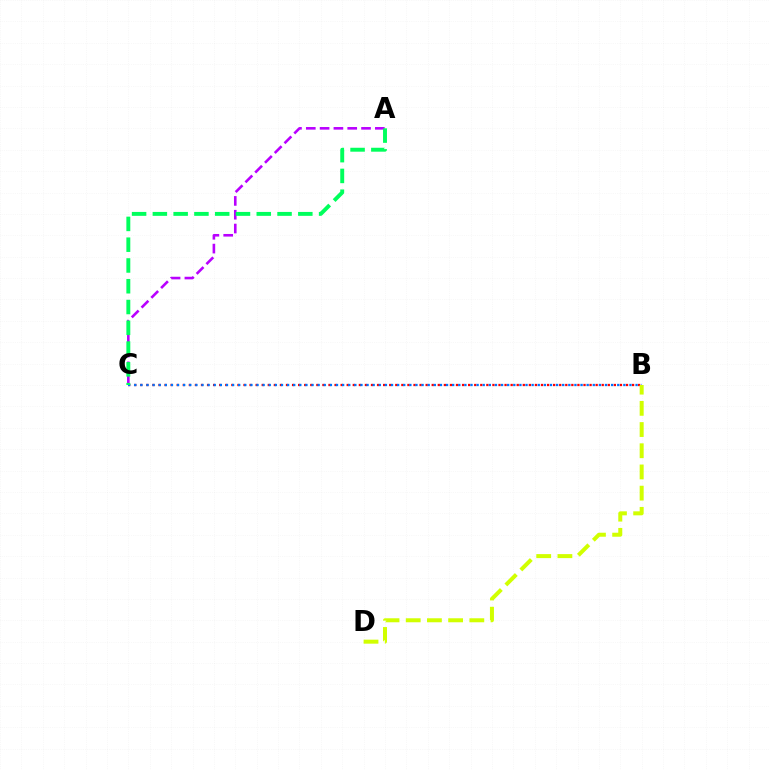{('A', 'C'): [{'color': '#b900ff', 'line_style': 'dashed', 'thickness': 1.88}, {'color': '#00ff5c', 'line_style': 'dashed', 'thickness': 2.82}], ('B', 'C'): [{'color': '#ff0000', 'line_style': 'dotted', 'thickness': 1.65}, {'color': '#0074ff', 'line_style': 'dotted', 'thickness': 1.66}], ('B', 'D'): [{'color': '#d1ff00', 'line_style': 'dashed', 'thickness': 2.88}]}